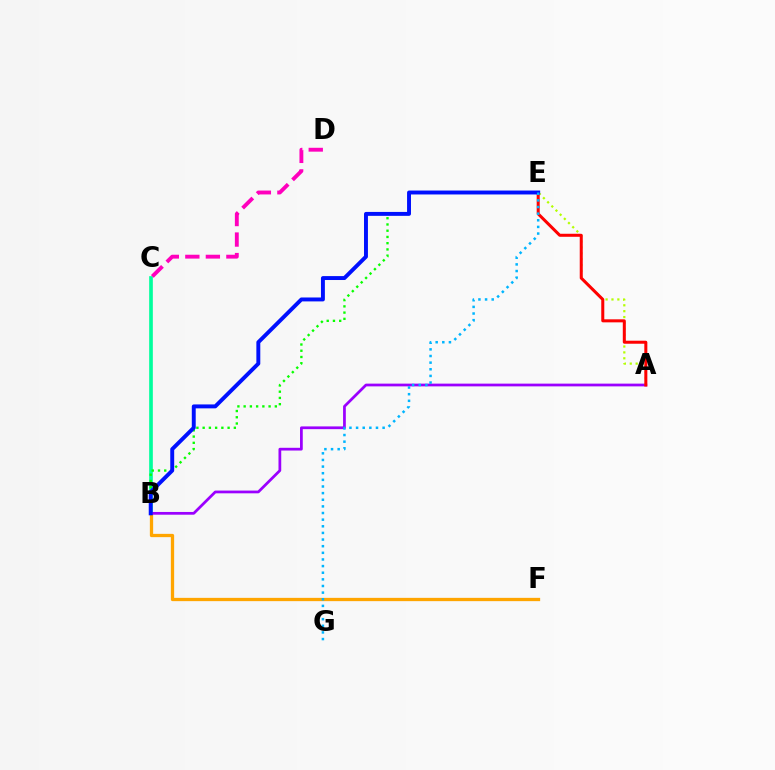{('B', 'F'): [{'color': '#ffa500', 'line_style': 'solid', 'thickness': 2.37}], ('B', 'C'): [{'color': '#00ff9d', 'line_style': 'solid', 'thickness': 2.64}], ('A', 'B'): [{'color': '#9b00ff', 'line_style': 'solid', 'thickness': 1.97}], ('C', 'D'): [{'color': '#ff00bd', 'line_style': 'dashed', 'thickness': 2.79}], ('A', 'E'): [{'color': '#b3ff00', 'line_style': 'dotted', 'thickness': 1.6}, {'color': '#ff0000', 'line_style': 'solid', 'thickness': 2.18}], ('B', 'E'): [{'color': '#08ff00', 'line_style': 'dotted', 'thickness': 1.69}, {'color': '#0010ff', 'line_style': 'solid', 'thickness': 2.82}], ('E', 'G'): [{'color': '#00b5ff', 'line_style': 'dotted', 'thickness': 1.8}]}